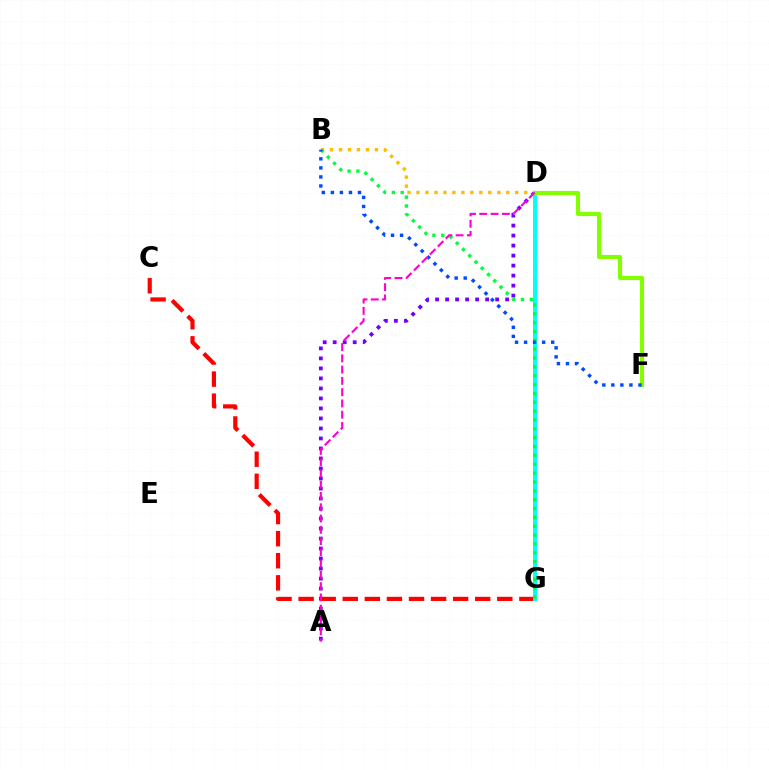{('A', 'D'): [{'color': '#7200ff', 'line_style': 'dotted', 'thickness': 2.72}, {'color': '#ff00cf', 'line_style': 'dashed', 'thickness': 1.53}], ('C', 'G'): [{'color': '#ff0000', 'line_style': 'dashed', 'thickness': 3.0}], ('D', 'G'): [{'color': '#00fff6', 'line_style': 'solid', 'thickness': 2.82}], ('B', 'D'): [{'color': '#ffbd00', 'line_style': 'dotted', 'thickness': 2.44}], ('D', 'F'): [{'color': '#84ff00', 'line_style': 'solid', 'thickness': 2.97}], ('B', 'G'): [{'color': '#00ff39', 'line_style': 'dotted', 'thickness': 2.41}], ('B', 'F'): [{'color': '#004bff', 'line_style': 'dotted', 'thickness': 2.46}]}